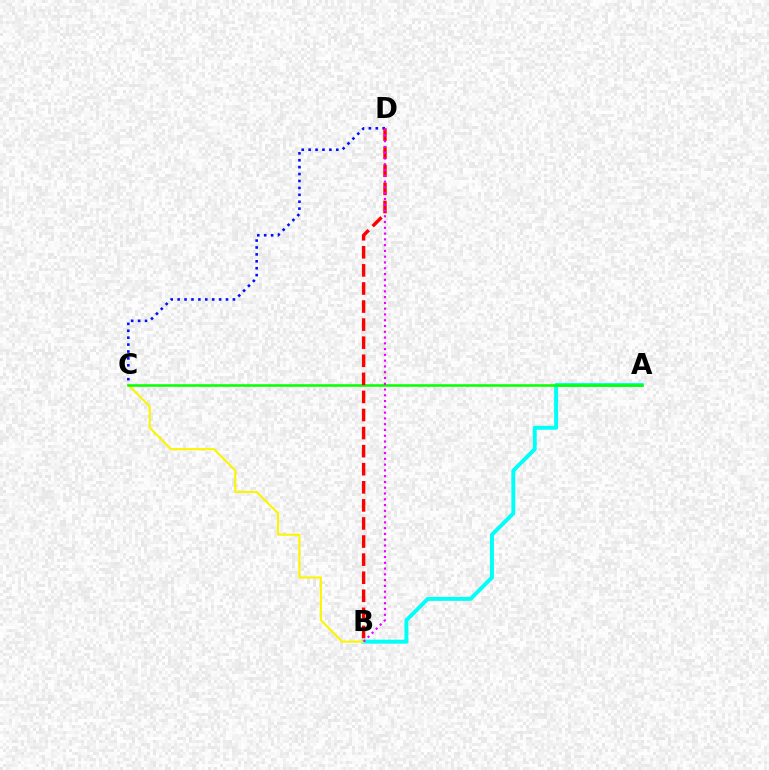{('C', 'D'): [{'color': '#0010ff', 'line_style': 'dotted', 'thickness': 1.88}], ('A', 'B'): [{'color': '#00fff6', 'line_style': 'solid', 'thickness': 2.84}], ('B', 'C'): [{'color': '#fcf500', 'line_style': 'solid', 'thickness': 1.51}], ('A', 'C'): [{'color': '#08ff00', 'line_style': 'solid', 'thickness': 1.82}], ('B', 'D'): [{'color': '#ff0000', 'line_style': 'dashed', 'thickness': 2.46}, {'color': '#ee00ff', 'line_style': 'dotted', 'thickness': 1.57}]}